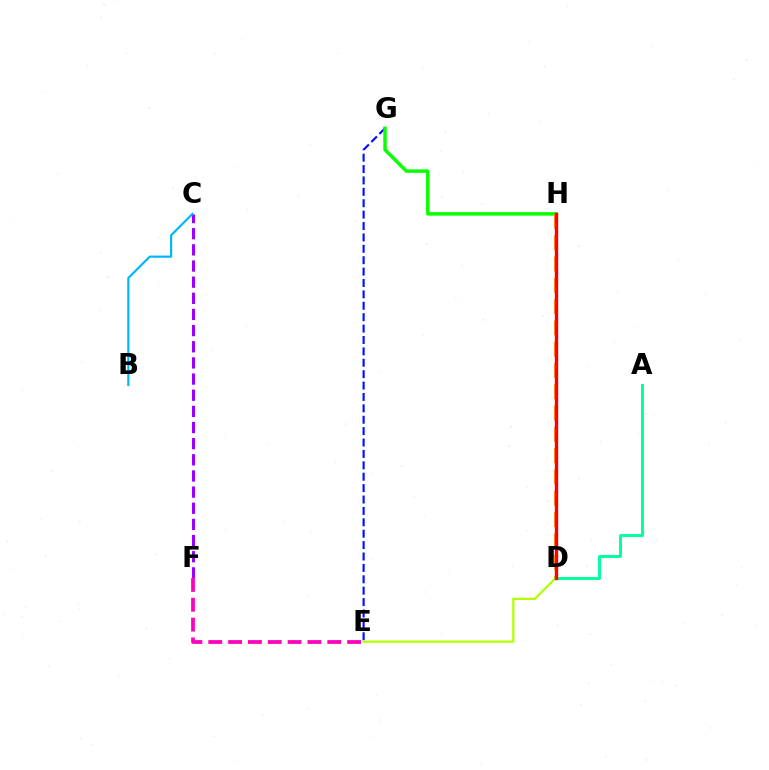{('E', 'G'): [{'color': '#0010ff', 'line_style': 'dashed', 'thickness': 1.55}], ('C', 'F'): [{'color': '#9b00ff', 'line_style': 'dashed', 'thickness': 2.19}], ('G', 'H'): [{'color': '#08ff00', 'line_style': 'solid', 'thickness': 2.49}], ('D', 'H'): [{'color': '#ffa500', 'line_style': 'dashed', 'thickness': 2.89}, {'color': '#ff0000', 'line_style': 'solid', 'thickness': 2.43}], ('A', 'D'): [{'color': '#00ff9d', 'line_style': 'solid', 'thickness': 2.1}], ('D', 'E'): [{'color': '#b3ff00', 'line_style': 'solid', 'thickness': 1.63}], ('E', 'F'): [{'color': '#ff00bd', 'line_style': 'dashed', 'thickness': 2.69}], ('B', 'C'): [{'color': '#00b5ff', 'line_style': 'solid', 'thickness': 1.56}]}